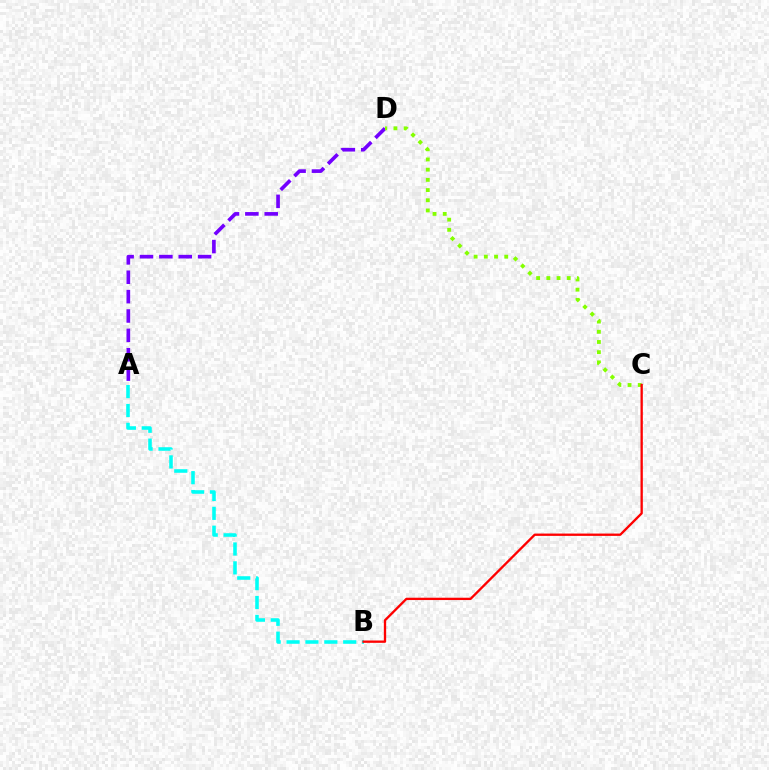{('A', 'D'): [{'color': '#7200ff', 'line_style': 'dashed', 'thickness': 2.63}], ('C', 'D'): [{'color': '#84ff00', 'line_style': 'dotted', 'thickness': 2.77}], ('A', 'B'): [{'color': '#00fff6', 'line_style': 'dashed', 'thickness': 2.57}], ('B', 'C'): [{'color': '#ff0000', 'line_style': 'solid', 'thickness': 1.67}]}